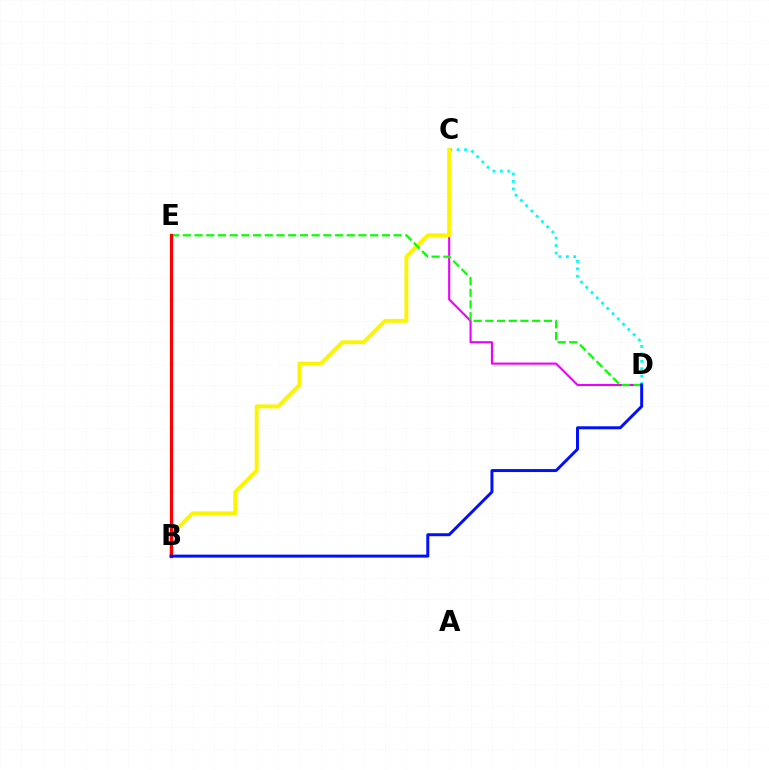{('C', 'D'): [{'color': '#ee00ff', 'line_style': 'solid', 'thickness': 1.52}, {'color': '#00fff6', 'line_style': 'dotted', 'thickness': 2.02}], ('B', 'C'): [{'color': '#fcf500', 'line_style': 'solid', 'thickness': 2.81}], ('D', 'E'): [{'color': '#08ff00', 'line_style': 'dashed', 'thickness': 1.59}], ('B', 'E'): [{'color': '#ff0000', 'line_style': 'solid', 'thickness': 2.35}], ('B', 'D'): [{'color': '#0010ff', 'line_style': 'solid', 'thickness': 2.13}]}